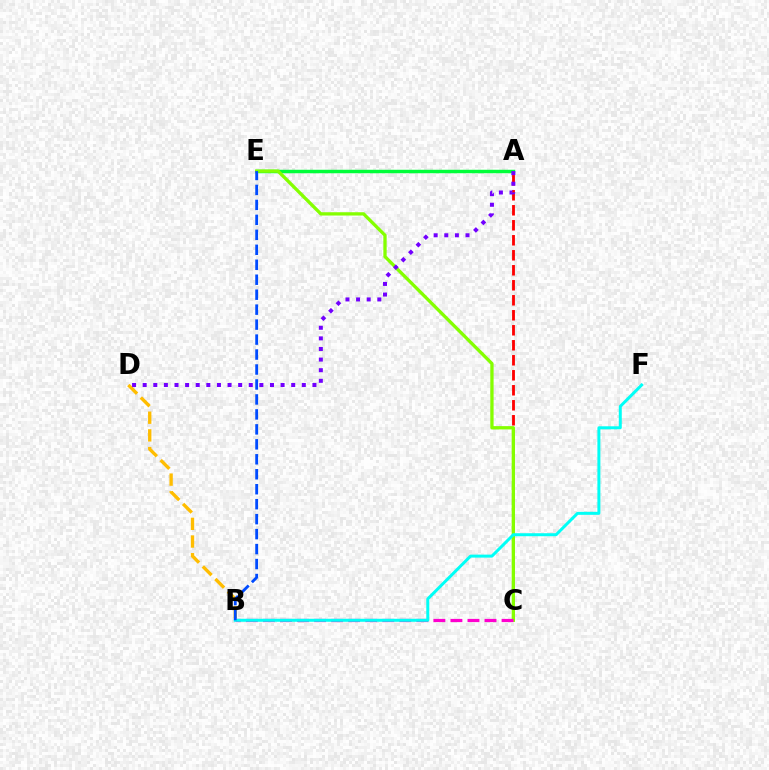{('A', 'E'): [{'color': '#00ff39', 'line_style': 'solid', 'thickness': 2.5}], ('B', 'D'): [{'color': '#ffbd00', 'line_style': 'dashed', 'thickness': 2.4}], ('A', 'C'): [{'color': '#ff0000', 'line_style': 'dashed', 'thickness': 2.04}], ('C', 'E'): [{'color': '#84ff00', 'line_style': 'solid', 'thickness': 2.38}], ('B', 'C'): [{'color': '#ff00cf', 'line_style': 'dashed', 'thickness': 2.32}], ('B', 'F'): [{'color': '#00fff6', 'line_style': 'solid', 'thickness': 2.15}], ('B', 'E'): [{'color': '#004bff', 'line_style': 'dashed', 'thickness': 2.03}], ('A', 'D'): [{'color': '#7200ff', 'line_style': 'dotted', 'thickness': 2.88}]}